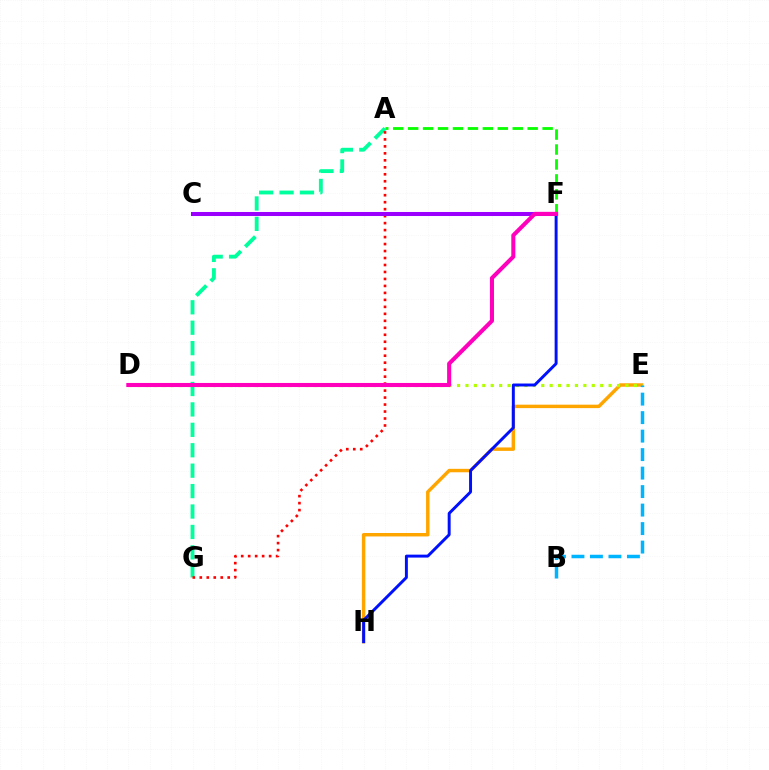{('A', 'F'): [{'color': '#08ff00', 'line_style': 'dashed', 'thickness': 2.03}], ('E', 'H'): [{'color': '#ffa500', 'line_style': 'solid', 'thickness': 2.48}], ('D', 'E'): [{'color': '#b3ff00', 'line_style': 'dotted', 'thickness': 2.29}], ('B', 'E'): [{'color': '#00b5ff', 'line_style': 'dashed', 'thickness': 2.51}], ('A', 'G'): [{'color': '#00ff9d', 'line_style': 'dashed', 'thickness': 2.77}, {'color': '#ff0000', 'line_style': 'dotted', 'thickness': 1.9}], ('F', 'H'): [{'color': '#0010ff', 'line_style': 'solid', 'thickness': 2.12}], ('C', 'F'): [{'color': '#9b00ff', 'line_style': 'solid', 'thickness': 2.9}], ('D', 'F'): [{'color': '#ff00bd', 'line_style': 'solid', 'thickness': 2.93}]}